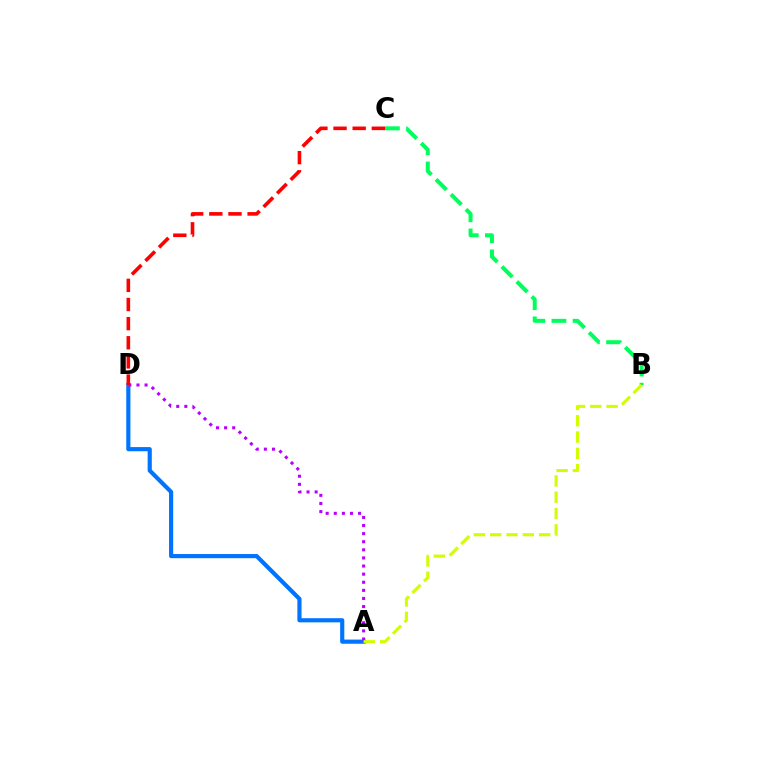{('A', 'D'): [{'color': '#0074ff', 'line_style': 'solid', 'thickness': 3.0}, {'color': '#b900ff', 'line_style': 'dotted', 'thickness': 2.2}], ('B', 'C'): [{'color': '#00ff5c', 'line_style': 'dashed', 'thickness': 2.88}], ('C', 'D'): [{'color': '#ff0000', 'line_style': 'dashed', 'thickness': 2.6}], ('A', 'B'): [{'color': '#d1ff00', 'line_style': 'dashed', 'thickness': 2.22}]}